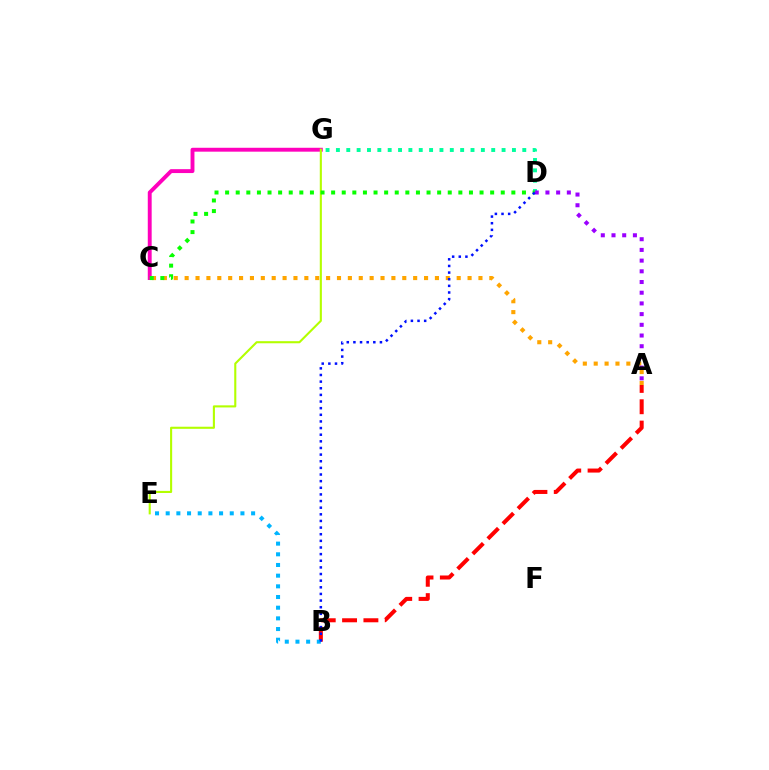{('A', 'B'): [{'color': '#ff0000', 'line_style': 'dashed', 'thickness': 2.9}], ('B', 'E'): [{'color': '#00b5ff', 'line_style': 'dotted', 'thickness': 2.9}], ('A', 'C'): [{'color': '#ffa500', 'line_style': 'dotted', 'thickness': 2.96}], ('C', 'G'): [{'color': '#ff00bd', 'line_style': 'solid', 'thickness': 2.8}], ('E', 'G'): [{'color': '#b3ff00', 'line_style': 'solid', 'thickness': 1.51}], ('D', 'G'): [{'color': '#00ff9d', 'line_style': 'dotted', 'thickness': 2.81}], ('A', 'D'): [{'color': '#9b00ff', 'line_style': 'dotted', 'thickness': 2.91}], ('C', 'D'): [{'color': '#08ff00', 'line_style': 'dotted', 'thickness': 2.88}], ('B', 'D'): [{'color': '#0010ff', 'line_style': 'dotted', 'thickness': 1.8}]}